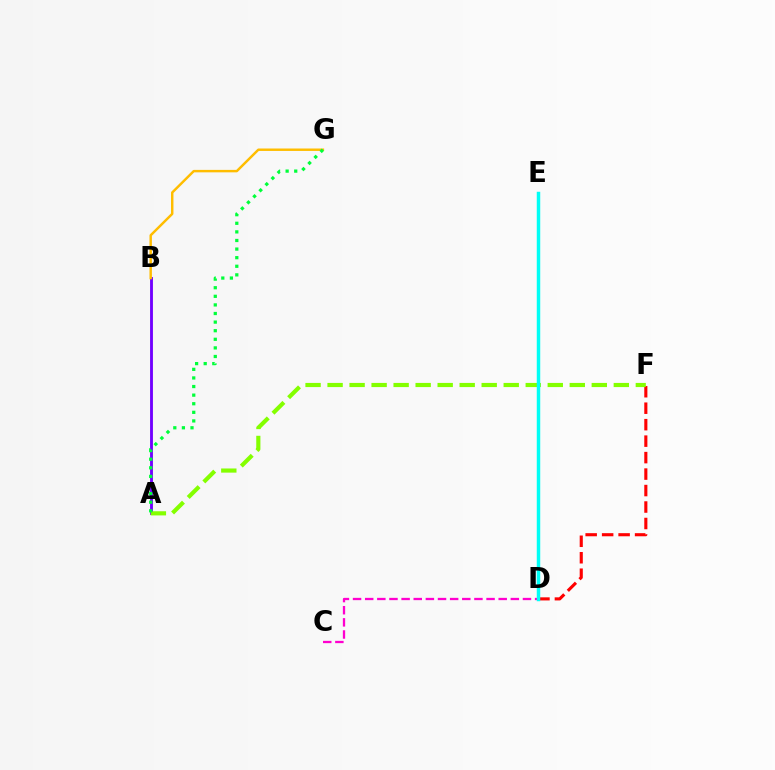{('D', 'E'): [{'color': '#004bff', 'line_style': 'dashed', 'thickness': 1.94}, {'color': '#00fff6', 'line_style': 'solid', 'thickness': 2.49}], ('A', 'B'): [{'color': '#7200ff', 'line_style': 'solid', 'thickness': 2.06}], ('D', 'F'): [{'color': '#ff0000', 'line_style': 'dashed', 'thickness': 2.24}], ('A', 'F'): [{'color': '#84ff00', 'line_style': 'dashed', 'thickness': 2.99}], ('B', 'G'): [{'color': '#ffbd00', 'line_style': 'solid', 'thickness': 1.76}], ('A', 'G'): [{'color': '#00ff39', 'line_style': 'dotted', 'thickness': 2.34}], ('C', 'D'): [{'color': '#ff00cf', 'line_style': 'dashed', 'thickness': 1.65}]}